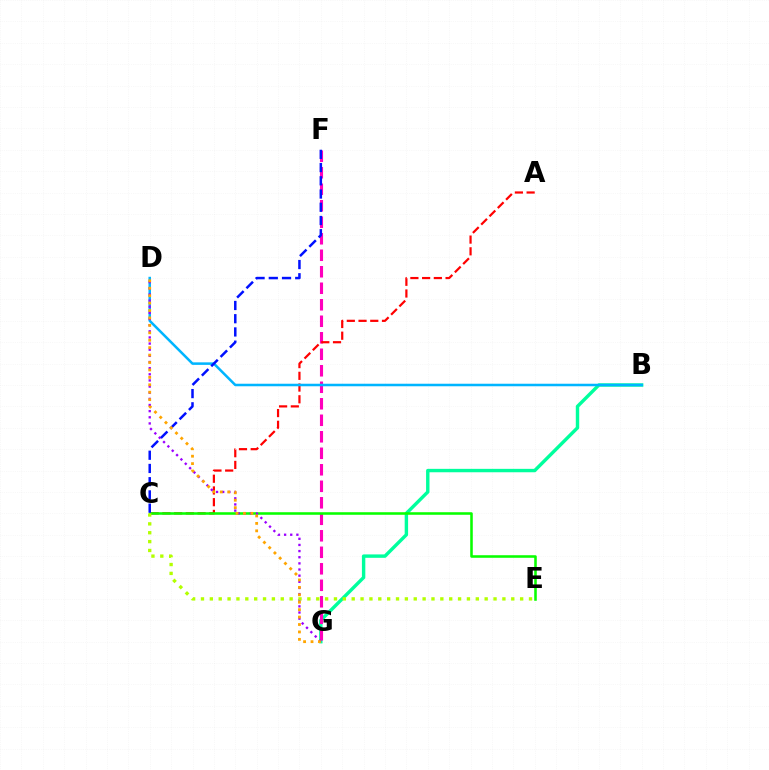{('B', 'G'): [{'color': '#00ff9d', 'line_style': 'solid', 'thickness': 2.46}], ('F', 'G'): [{'color': '#ff00bd', 'line_style': 'dashed', 'thickness': 2.24}], ('A', 'C'): [{'color': '#ff0000', 'line_style': 'dashed', 'thickness': 1.59}], ('B', 'D'): [{'color': '#00b5ff', 'line_style': 'solid', 'thickness': 1.82}], ('C', 'E'): [{'color': '#08ff00', 'line_style': 'solid', 'thickness': 1.84}, {'color': '#b3ff00', 'line_style': 'dotted', 'thickness': 2.41}], ('D', 'G'): [{'color': '#9b00ff', 'line_style': 'dotted', 'thickness': 1.67}, {'color': '#ffa500', 'line_style': 'dotted', 'thickness': 2.02}], ('C', 'F'): [{'color': '#0010ff', 'line_style': 'dashed', 'thickness': 1.8}]}